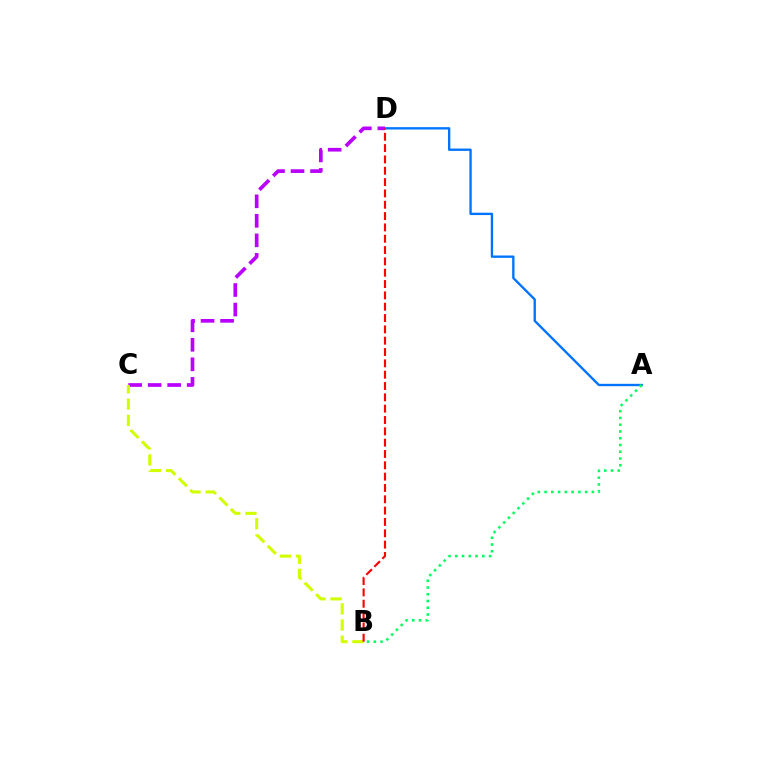{('A', 'D'): [{'color': '#0074ff', 'line_style': 'solid', 'thickness': 1.7}], ('C', 'D'): [{'color': '#b900ff', 'line_style': 'dashed', 'thickness': 2.65}], ('B', 'C'): [{'color': '#d1ff00', 'line_style': 'dashed', 'thickness': 2.2}], ('B', 'D'): [{'color': '#ff0000', 'line_style': 'dashed', 'thickness': 1.54}], ('A', 'B'): [{'color': '#00ff5c', 'line_style': 'dotted', 'thickness': 1.84}]}